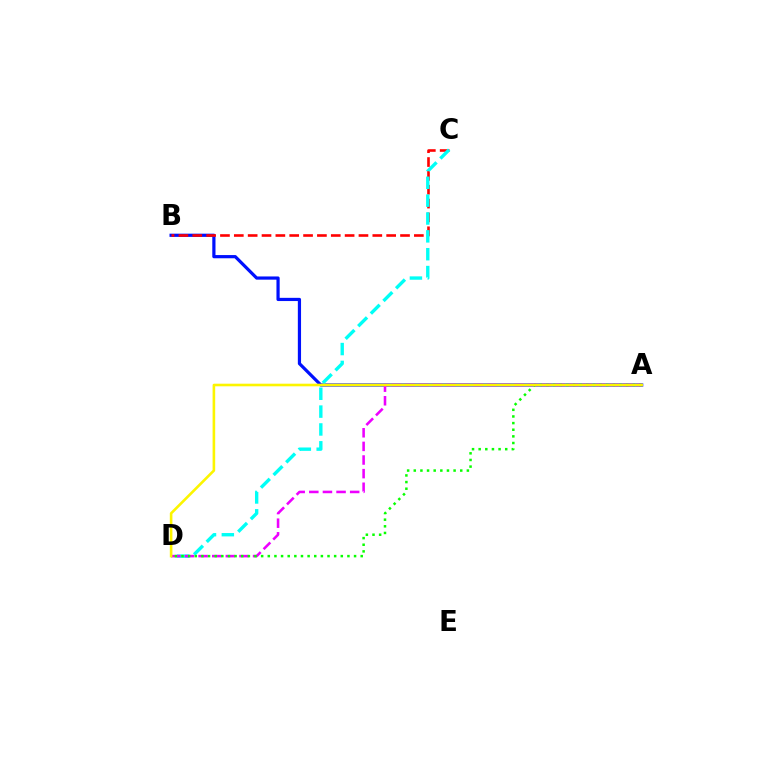{('A', 'B'): [{'color': '#0010ff', 'line_style': 'solid', 'thickness': 2.31}], ('B', 'C'): [{'color': '#ff0000', 'line_style': 'dashed', 'thickness': 1.88}], ('C', 'D'): [{'color': '#00fff6', 'line_style': 'dashed', 'thickness': 2.43}], ('A', 'D'): [{'color': '#ee00ff', 'line_style': 'dashed', 'thickness': 1.85}, {'color': '#08ff00', 'line_style': 'dotted', 'thickness': 1.8}, {'color': '#fcf500', 'line_style': 'solid', 'thickness': 1.87}]}